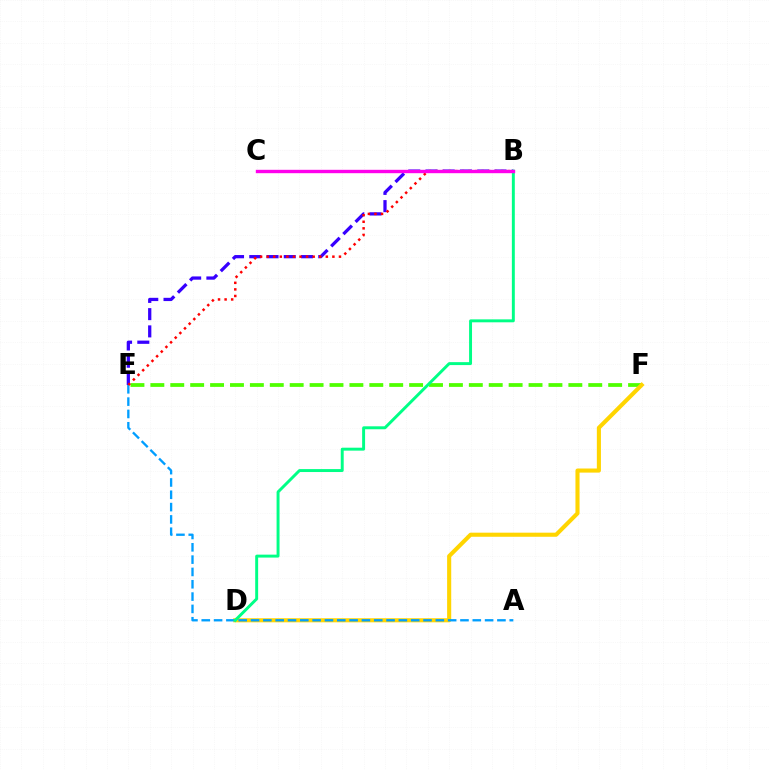{('E', 'F'): [{'color': '#4fff00', 'line_style': 'dashed', 'thickness': 2.7}], ('B', 'E'): [{'color': '#3700ff', 'line_style': 'dashed', 'thickness': 2.34}, {'color': '#ff0000', 'line_style': 'dotted', 'thickness': 1.79}], ('D', 'F'): [{'color': '#ffd500', 'line_style': 'solid', 'thickness': 2.95}], ('A', 'E'): [{'color': '#009eff', 'line_style': 'dashed', 'thickness': 1.67}], ('B', 'D'): [{'color': '#00ff86', 'line_style': 'solid', 'thickness': 2.12}], ('B', 'C'): [{'color': '#ff00ed', 'line_style': 'solid', 'thickness': 2.43}]}